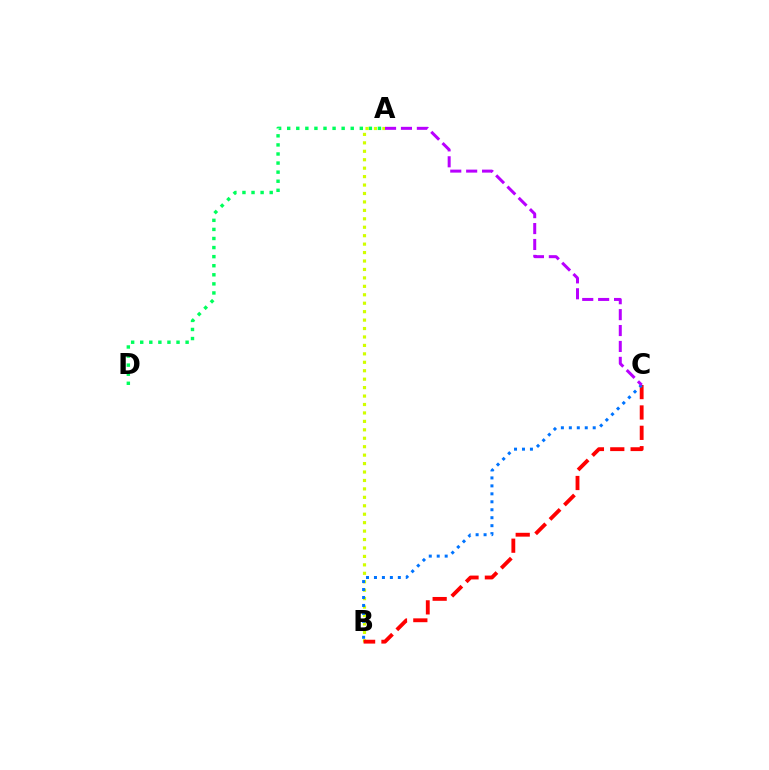{('A', 'D'): [{'color': '#00ff5c', 'line_style': 'dotted', 'thickness': 2.47}], ('A', 'B'): [{'color': '#d1ff00', 'line_style': 'dotted', 'thickness': 2.29}], ('B', 'C'): [{'color': '#ff0000', 'line_style': 'dashed', 'thickness': 2.77}, {'color': '#0074ff', 'line_style': 'dotted', 'thickness': 2.16}], ('A', 'C'): [{'color': '#b900ff', 'line_style': 'dashed', 'thickness': 2.16}]}